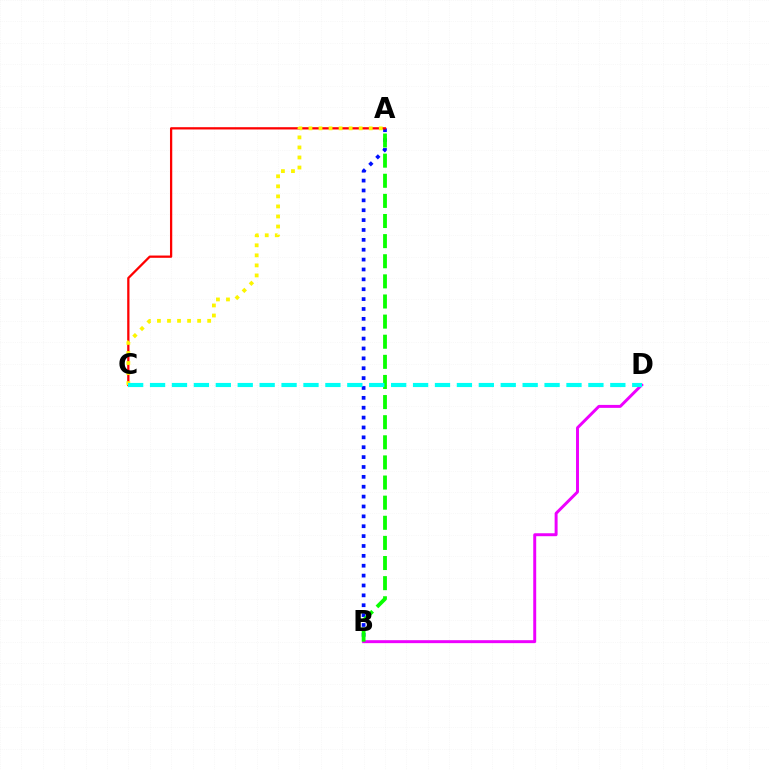{('A', 'B'): [{'color': '#0010ff', 'line_style': 'dotted', 'thickness': 2.68}, {'color': '#08ff00', 'line_style': 'dashed', 'thickness': 2.73}], ('B', 'D'): [{'color': '#ee00ff', 'line_style': 'solid', 'thickness': 2.13}], ('A', 'C'): [{'color': '#ff0000', 'line_style': 'solid', 'thickness': 1.64}, {'color': '#fcf500', 'line_style': 'dotted', 'thickness': 2.73}], ('C', 'D'): [{'color': '#00fff6', 'line_style': 'dashed', 'thickness': 2.98}]}